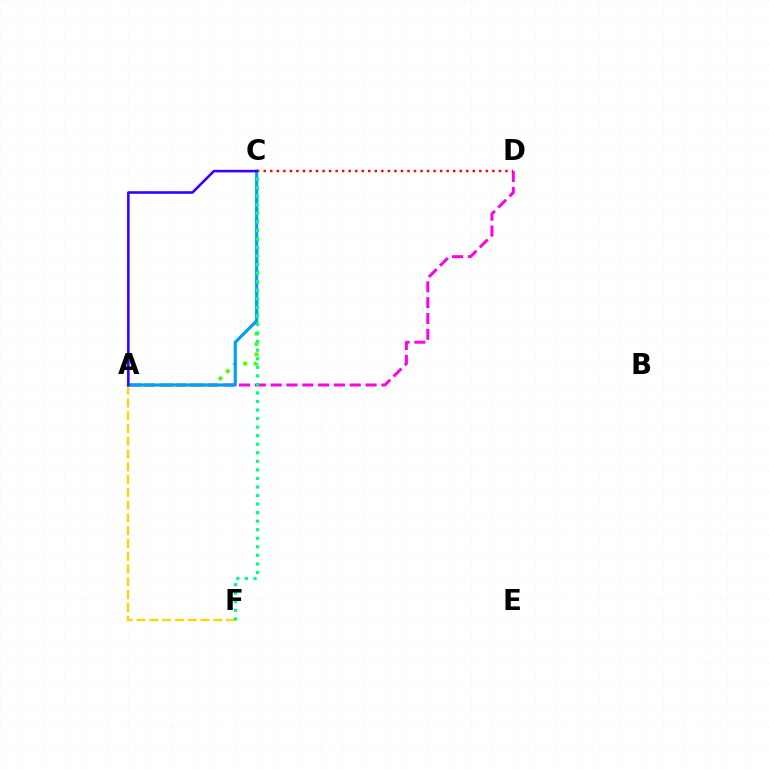{('A', 'D'): [{'color': '#ff00ed', 'line_style': 'dashed', 'thickness': 2.15}], ('A', 'C'): [{'color': '#4fff00', 'line_style': 'dotted', 'thickness': 2.8}, {'color': '#009eff', 'line_style': 'solid', 'thickness': 2.24}, {'color': '#3700ff', 'line_style': 'solid', 'thickness': 1.86}], ('A', 'F'): [{'color': '#ffd500', 'line_style': 'dashed', 'thickness': 1.74}], ('C', 'D'): [{'color': '#ff0000', 'line_style': 'dotted', 'thickness': 1.77}], ('C', 'F'): [{'color': '#00ff86', 'line_style': 'dotted', 'thickness': 2.32}]}